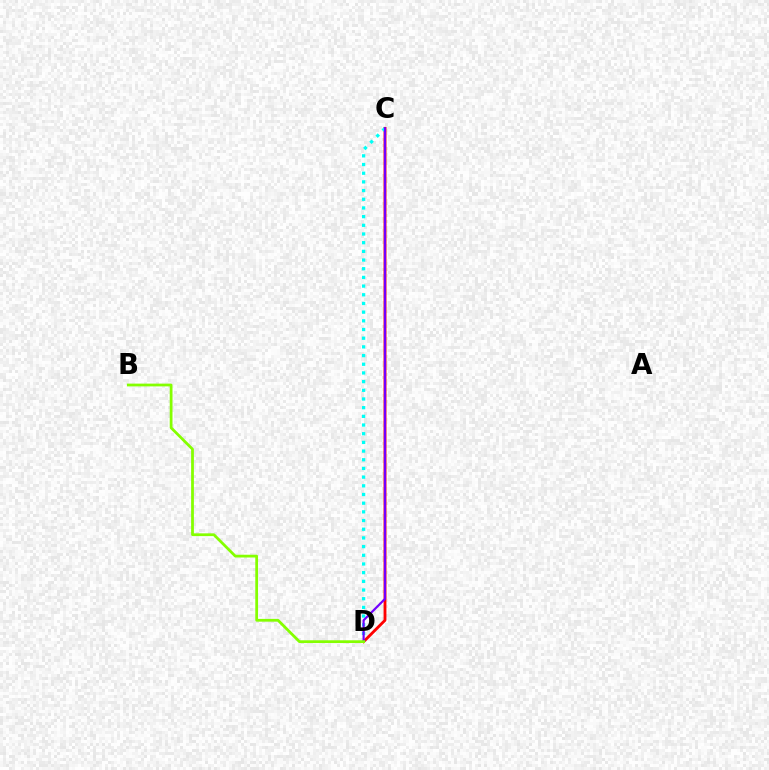{('C', 'D'): [{'color': '#ff0000', 'line_style': 'solid', 'thickness': 2.05}, {'color': '#00fff6', 'line_style': 'dotted', 'thickness': 2.36}, {'color': '#7200ff', 'line_style': 'solid', 'thickness': 1.56}], ('B', 'D'): [{'color': '#84ff00', 'line_style': 'solid', 'thickness': 1.99}]}